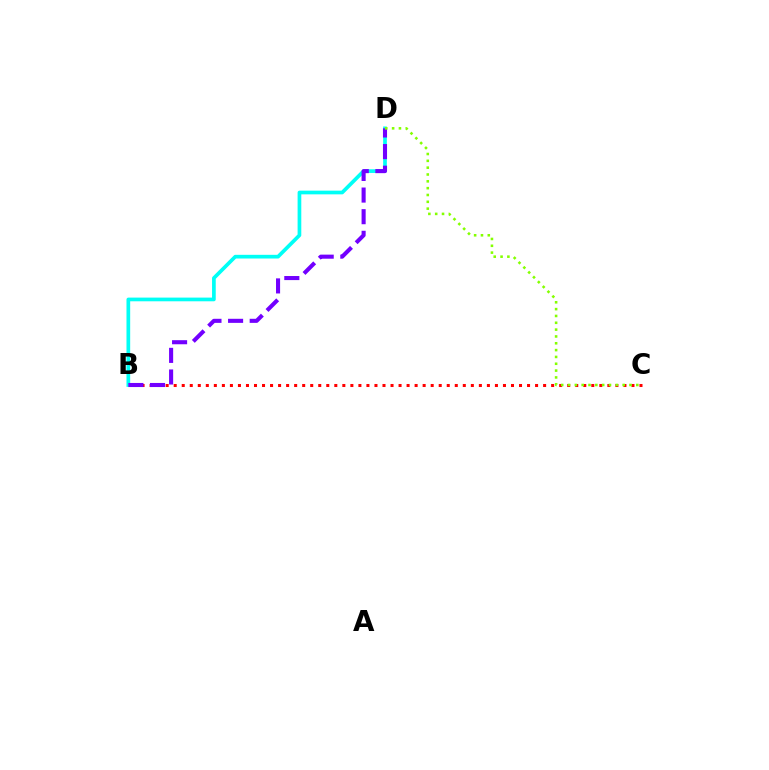{('B', 'C'): [{'color': '#ff0000', 'line_style': 'dotted', 'thickness': 2.18}], ('B', 'D'): [{'color': '#00fff6', 'line_style': 'solid', 'thickness': 2.66}, {'color': '#7200ff', 'line_style': 'dashed', 'thickness': 2.94}], ('C', 'D'): [{'color': '#84ff00', 'line_style': 'dotted', 'thickness': 1.86}]}